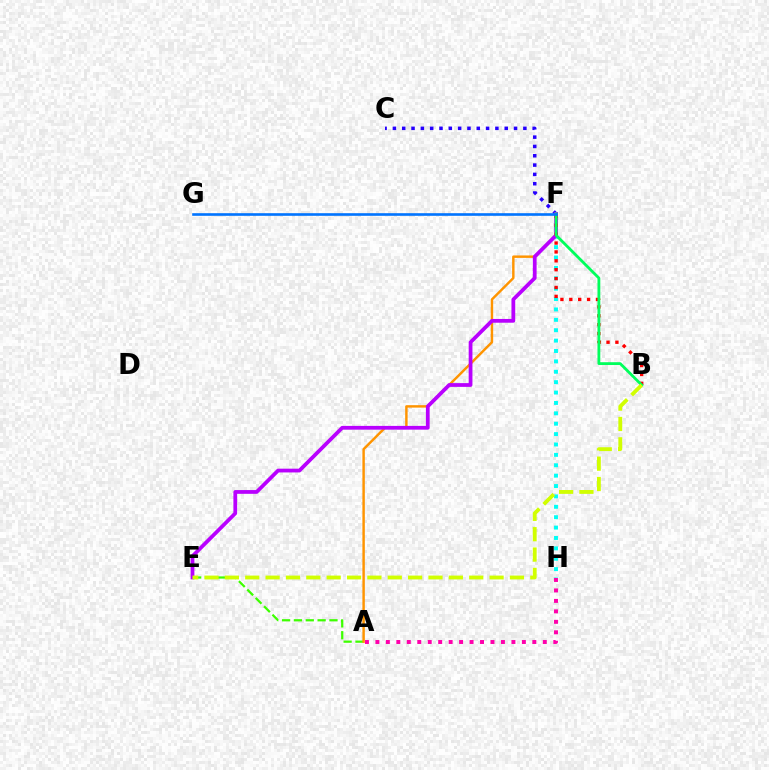{('C', 'F'): [{'color': '#2500ff', 'line_style': 'dotted', 'thickness': 2.53}], ('A', 'E'): [{'color': '#3dff00', 'line_style': 'dashed', 'thickness': 1.61}], ('A', 'H'): [{'color': '#ff00ac', 'line_style': 'dotted', 'thickness': 2.84}], ('A', 'F'): [{'color': '#ff9400', 'line_style': 'solid', 'thickness': 1.76}], ('F', 'H'): [{'color': '#00fff6', 'line_style': 'dotted', 'thickness': 2.82}], ('E', 'F'): [{'color': '#b900ff', 'line_style': 'solid', 'thickness': 2.71}], ('B', 'F'): [{'color': '#ff0000', 'line_style': 'dotted', 'thickness': 2.41}, {'color': '#00ff5c', 'line_style': 'solid', 'thickness': 2.03}], ('B', 'E'): [{'color': '#d1ff00', 'line_style': 'dashed', 'thickness': 2.77}], ('F', 'G'): [{'color': '#0074ff', 'line_style': 'solid', 'thickness': 1.89}]}